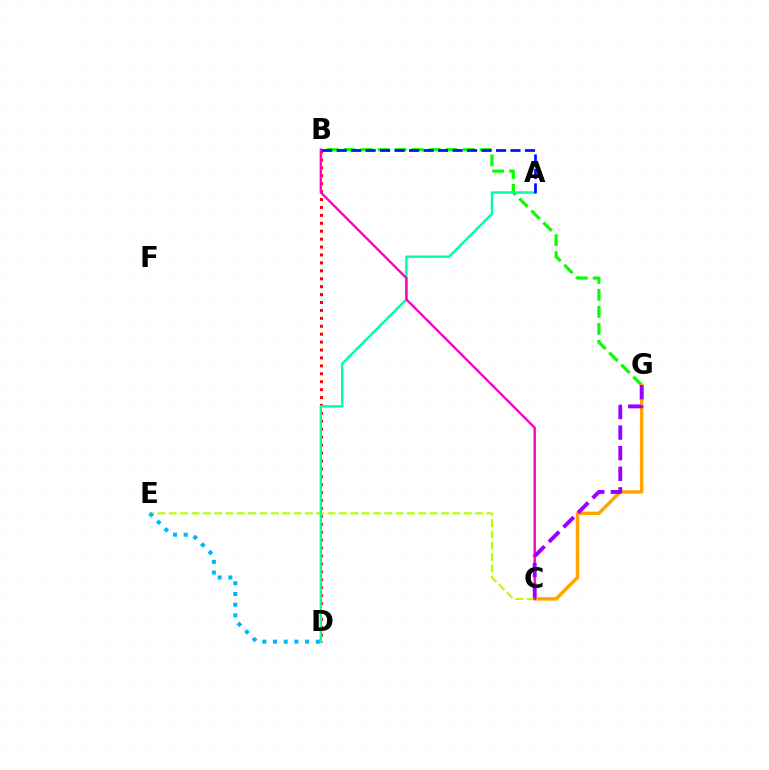{('B', 'D'): [{'color': '#ff0000', 'line_style': 'dotted', 'thickness': 2.15}], ('B', 'G'): [{'color': '#08ff00', 'line_style': 'dashed', 'thickness': 2.31}], ('C', 'E'): [{'color': '#b3ff00', 'line_style': 'dashed', 'thickness': 1.54}], ('A', 'D'): [{'color': '#00ff9d', 'line_style': 'solid', 'thickness': 1.74}], ('C', 'G'): [{'color': '#ffa500', 'line_style': 'solid', 'thickness': 2.49}, {'color': '#9b00ff', 'line_style': 'dashed', 'thickness': 2.8}], ('B', 'C'): [{'color': '#ff00bd', 'line_style': 'solid', 'thickness': 1.72}], ('D', 'E'): [{'color': '#00b5ff', 'line_style': 'dotted', 'thickness': 2.91}], ('A', 'B'): [{'color': '#0010ff', 'line_style': 'dashed', 'thickness': 1.97}]}